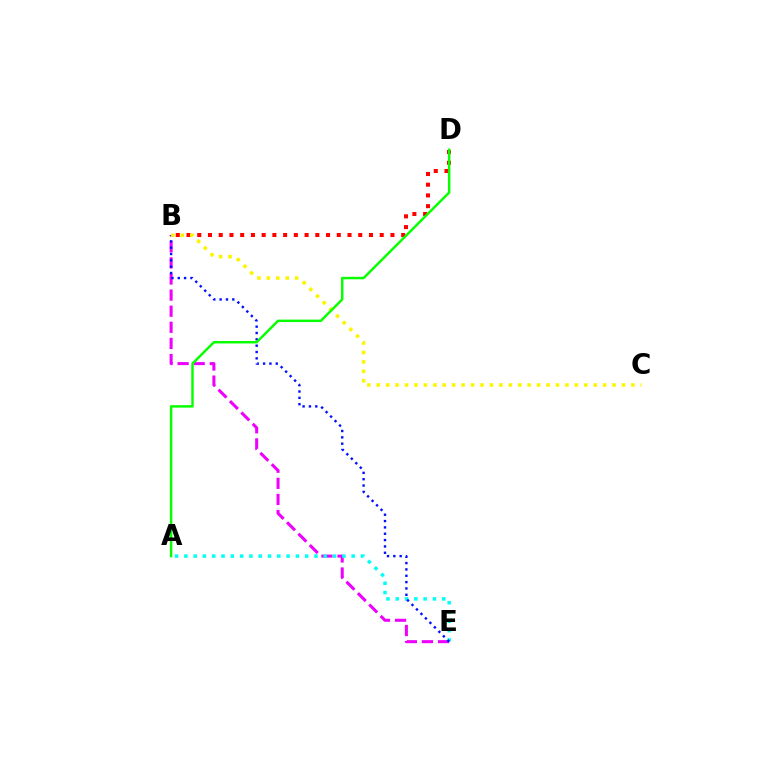{('B', 'E'): [{'color': '#ee00ff', 'line_style': 'dashed', 'thickness': 2.19}, {'color': '#0010ff', 'line_style': 'dotted', 'thickness': 1.72}], ('A', 'E'): [{'color': '#00fff6', 'line_style': 'dotted', 'thickness': 2.53}], ('B', 'D'): [{'color': '#ff0000', 'line_style': 'dotted', 'thickness': 2.92}], ('B', 'C'): [{'color': '#fcf500', 'line_style': 'dotted', 'thickness': 2.56}], ('A', 'D'): [{'color': '#08ff00', 'line_style': 'solid', 'thickness': 1.77}]}